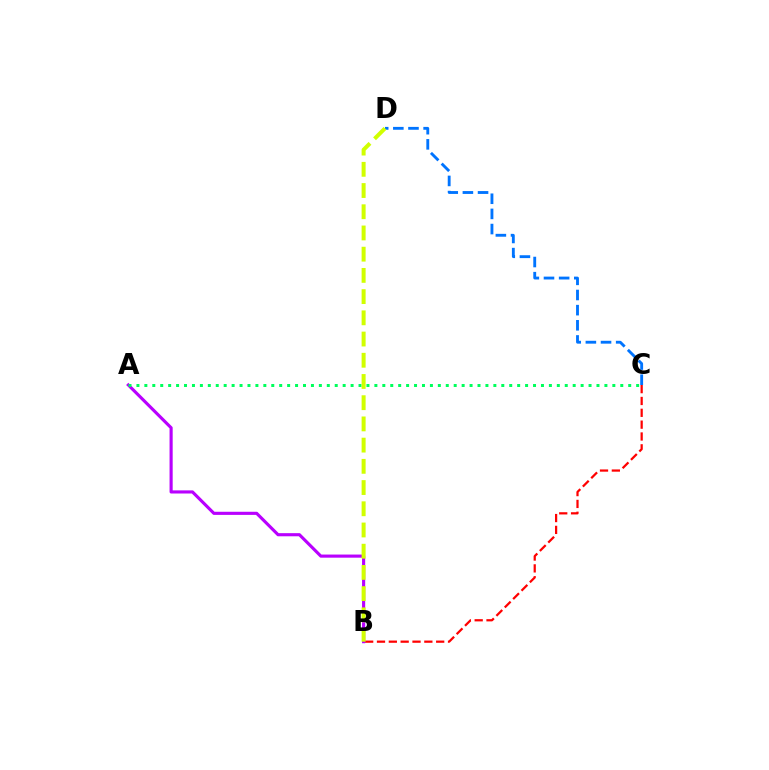{('B', 'C'): [{'color': '#ff0000', 'line_style': 'dashed', 'thickness': 1.61}], ('C', 'D'): [{'color': '#0074ff', 'line_style': 'dashed', 'thickness': 2.06}], ('A', 'B'): [{'color': '#b900ff', 'line_style': 'solid', 'thickness': 2.25}], ('A', 'C'): [{'color': '#00ff5c', 'line_style': 'dotted', 'thickness': 2.16}], ('B', 'D'): [{'color': '#d1ff00', 'line_style': 'dashed', 'thickness': 2.88}]}